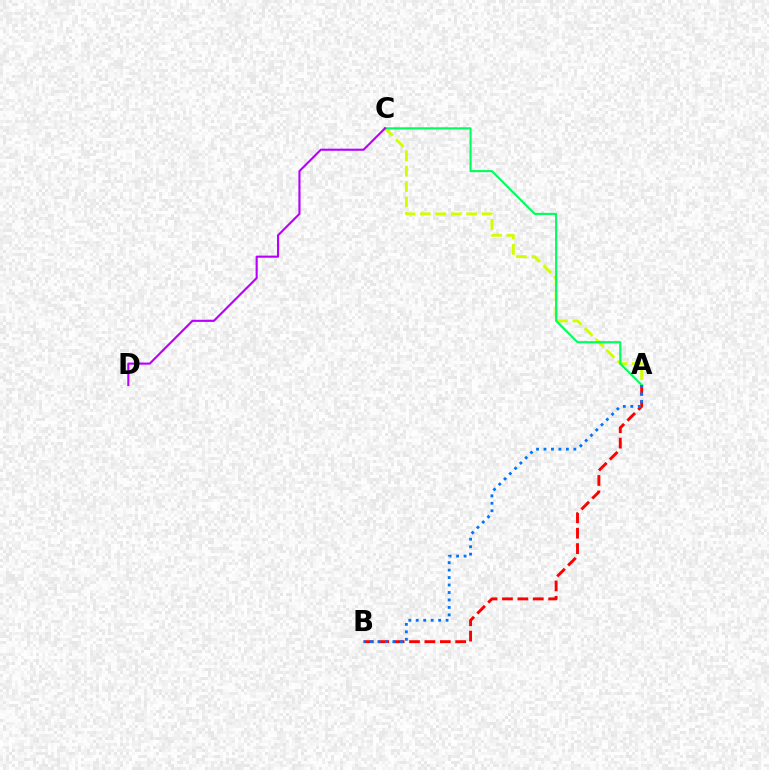{('A', 'B'): [{'color': '#ff0000', 'line_style': 'dashed', 'thickness': 2.09}, {'color': '#0074ff', 'line_style': 'dotted', 'thickness': 2.03}], ('A', 'C'): [{'color': '#d1ff00', 'line_style': 'dashed', 'thickness': 2.1}, {'color': '#00ff5c', 'line_style': 'solid', 'thickness': 1.53}], ('C', 'D'): [{'color': '#b900ff', 'line_style': 'solid', 'thickness': 1.52}]}